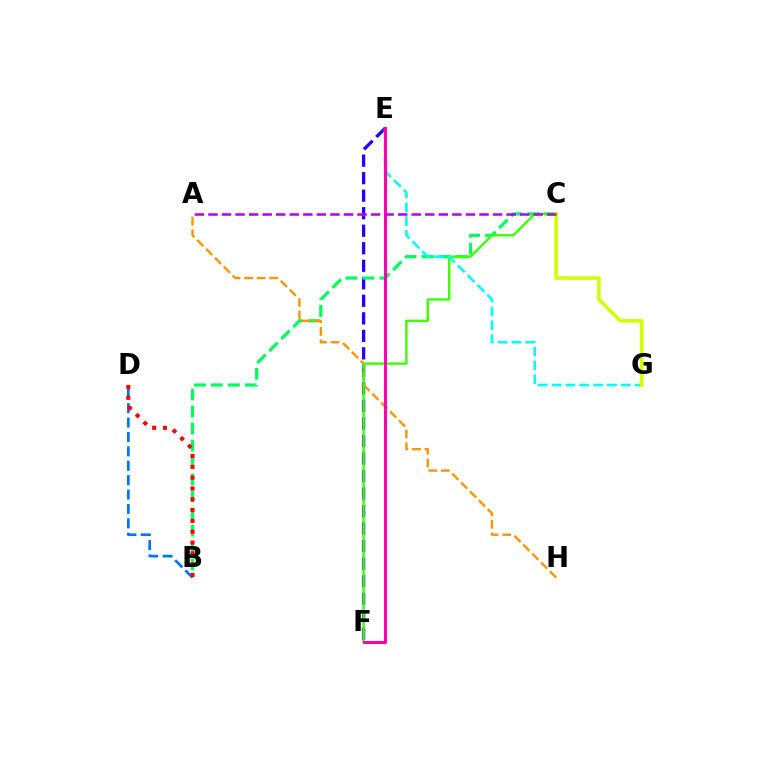{('E', 'F'): [{'color': '#2500ff', 'line_style': 'dashed', 'thickness': 2.38}, {'color': '#ff00ac', 'line_style': 'solid', 'thickness': 2.21}], ('B', 'C'): [{'color': '#00ff5c', 'line_style': 'dashed', 'thickness': 2.31}], ('B', 'D'): [{'color': '#0074ff', 'line_style': 'dashed', 'thickness': 1.96}, {'color': '#ff0000', 'line_style': 'dotted', 'thickness': 2.94}], ('A', 'H'): [{'color': '#ff9400', 'line_style': 'dashed', 'thickness': 1.71}], ('C', 'F'): [{'color': '#3dff00', 'line_style': 'solid', 'thickness': 1.72}], ('E', 'G'): [{'color': '#00fff6', 'line_style': 'dashed', 'thickness': 1.88}], ('C', 'G'): [{'color': '#d1ff00', 'line_style': 'solid', 'thickness': 2.6}], ('A', 'C'): [{'color': '#b900ff', 'line_style': 'dashed', 'thickness': 1.84}]}